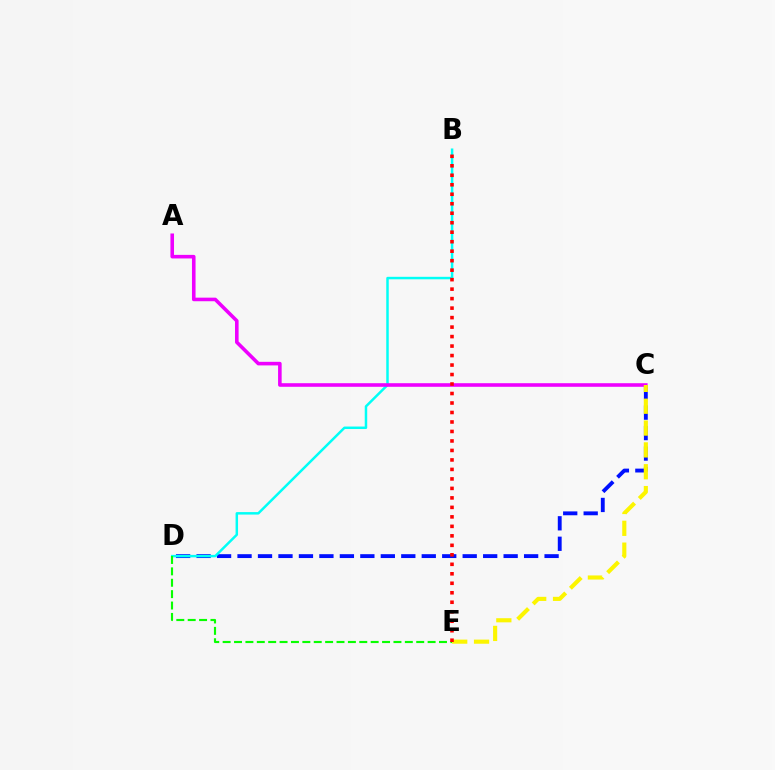{('C', 'D'): [{'color': '#0010ff', 'line_style': 'dashed', 'thickness': 2.78}], ('B', 'D'): [{'color': '#00fff6', 'line_style': 'solid', 'thickness': 1.79}], ('D', 'E'): [{'color': '#08ff00', 'line_style': 'dashed', 'thickness': 1.55}], ('A', 'C'): [{'color': '#ee00ff', 'line_style': 'solid', 'thickness': 2.58}], ('C', 'E'): [{'color': '#fcf500', 'line_style': 'dashed', 'thickness': 2.97}], ('B', 'E'): [{'color': '#ff0000', 'line_style': 'dotted', 'thickness': 2.58}]}